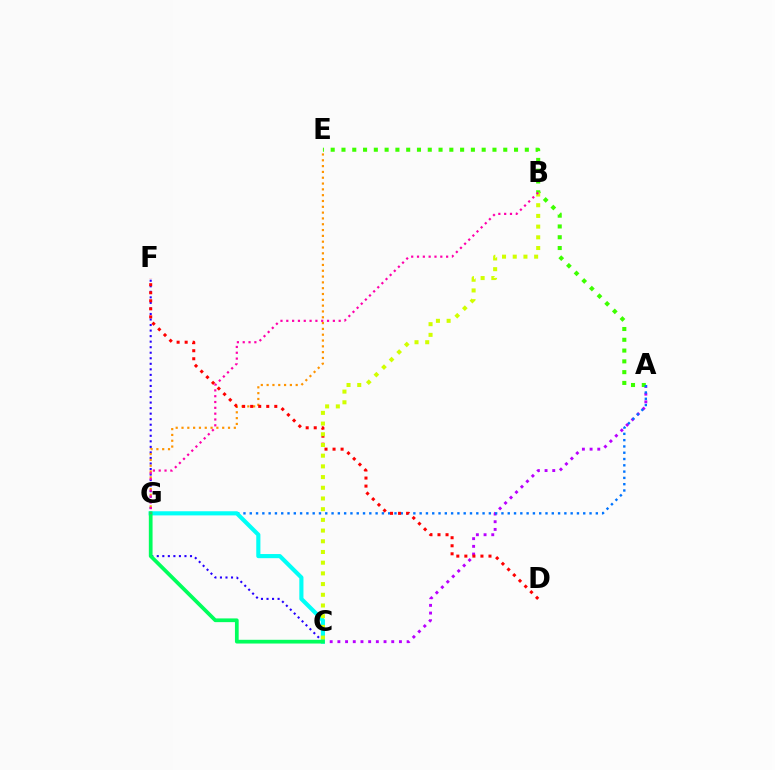{('C', 'F'): [{'color': '#2500ff', 'line_style': 'dotted', 'thickness': 1.5}], ('A', 'C'): [{'color': '#b900ff', 'line_style': 'dotted', 'thickness': 2.09}], ('A', 'E'): [{'color': '#3dff00', 'line_style': 'dotted', 'thickness': 2.93}], ('E', 'G'): [{'color': '#ff9400', 'line_style': 'dotted', 'thickness': 1.58}], ('A', 'G'): [{'color': '#0074ff', 'line_style': 'dotted', 'thickness': 1.71}], ('C', 'G'): [{'color': '#00fff6', 'line_style': 'solid', 'thickness': 2.97}, {'color': '#00ff5c', 'line_style': 'solid', 'thickness': 2.68}], ('D', 'F'): [{'color': '#ff0000', 'line_style': 'dotted', 'thickness': 2.18}], ('B', 'C'): [{'color': '#d1ff00', 'line_style': 'dotted', 'thickness': 2.91}], ('B', 'G'): [{'color': '#ff00ac', 'line_style': 'dotted', 'thickness': 1.58}]}